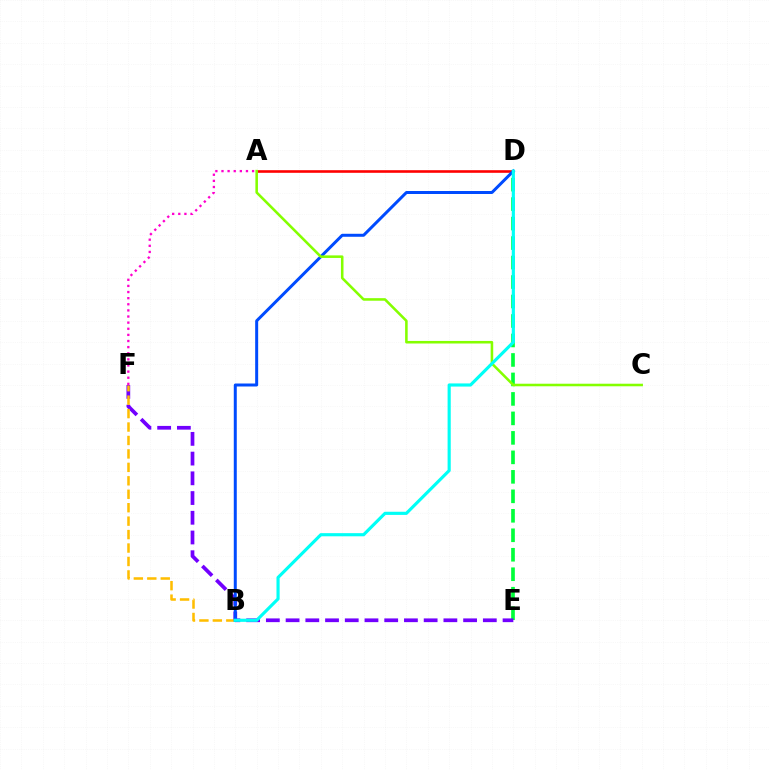{('D', 'E'): [{'color': '#00ff39', 'line_style': 'dashed', 'thickness': 2.65}], ('E', 'F'): [{'color': '#7200ff', 'line_style': 'dashed', 'thickness': 2.68}], ('A', 'F'): [{'color': '#ff00cf', 'line_style': 'dotted', 'thickness': 1.66}], ('A', 'D'): [{'color': '#ff0000', 'line_style': 'solid', 'thickness': 1.88}], ('B', 'F'): [{'color': '#ffbd00', 'line_style': 'dashed', 'thickness': 1.83}], ('B', 'D'): [{'color': '#004bff', 'line_style': 'solid', 'thickness': 2.15}, {'color': '#00fff6', 'line_style': 'solid', 'thickness': 2.27}], ('A', 'C'): [{'color': '#84ff00', 'line_style': 'solid', 'thickness': 1.84}]}